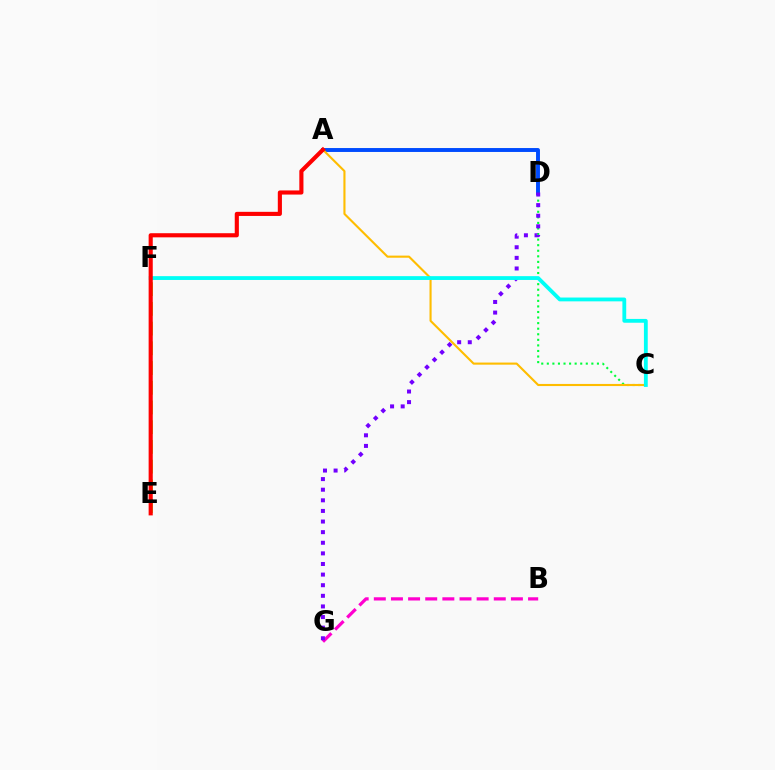{('C', 'D'): [{'color': '#00ff39', 'line_style': 'dotted', 'thickness': 1.51}], ('A', 'D'): [{'color': '#004bff', 'line_style': 'solid', 'thickness': 2.82}], ('B', 'G'): [{'color': '#ff00cf', 'line_style': 'dashed', 'thickness': 2.33}], ('A', 'C'): [{'color': '#ffbd00', 'line_style': 'solid', 'thickness': 1.52}], ('D', 'G'): [{'color': '#7200ff', 'line_style': 'dotted', 'thickness': 2.88}], ('E', 'F'): [{'color': '#84ff00', 'line_style': 'dashed', 'thickness': 2.68}], ('C', 'F'): [{'color': '#00fff6', 'line_style': 'solid', 'thickness': 2.75}], ('A', 'E'): [{'color': '#ff0000', 'line_style': 'solid', 'thickness': 2.97}]}